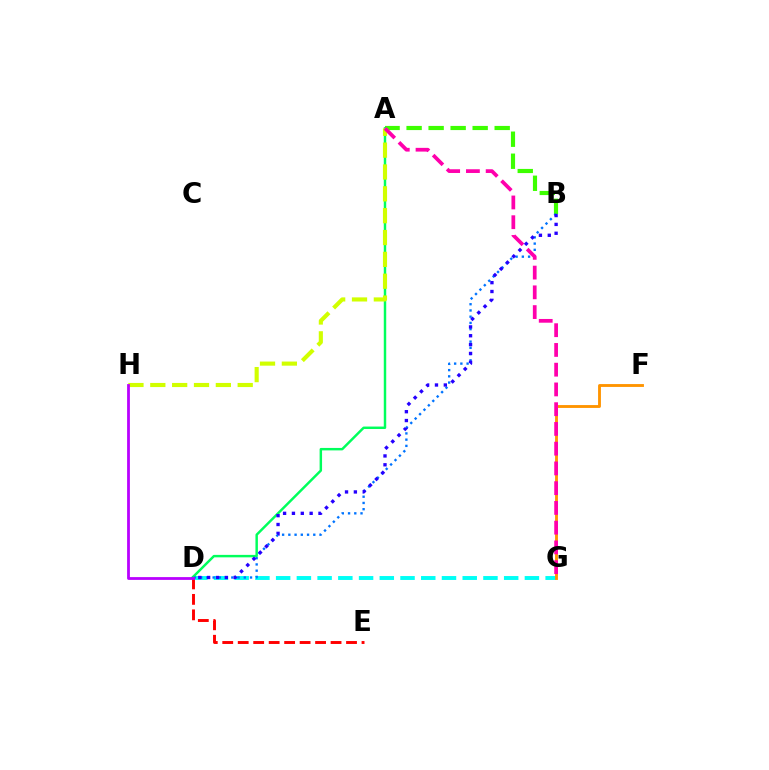{('D', 'G'): [{'color': '#00fff6', 'line_style': 'dashed', 'thickness': 2.82}], ('F', 'G'): [{'color': '#ff9400', 'line_style': 'solid', 'thickness': 2.06}], ('A', 'B'): [{'color': '#3dff00', 'line_style': 'dashed', 'thickness': 2.99}], ('D', 'E'): [{'color': '#ff0000', 'line_style': 'dashed', 'thickness': 2.1}], ('A', 'D'): [{'color': '#00ff5c', 'line_style': 'solid', 'thickness': 1.77}], ('B', 'D'): [{'color': '#0074ff', 'line_style': 'dotted', 'thickness': 1.69}, {'color': '#2500ff', 'line_style': 'dotted', 'thickness': 2.4}], ('A', 'H'): [{'color': '#d1ff00', 'line_style': 'dashed', 'thickness': 2.97}], ('A', 'G'): [{'color': '#ff00ac', 'line_style': 'dashed', 'thickness': 2.68}], ('D', 'H'): [{'color': '#b900ff', 'line_style': 'solid', 'thickness': 2.01}]}